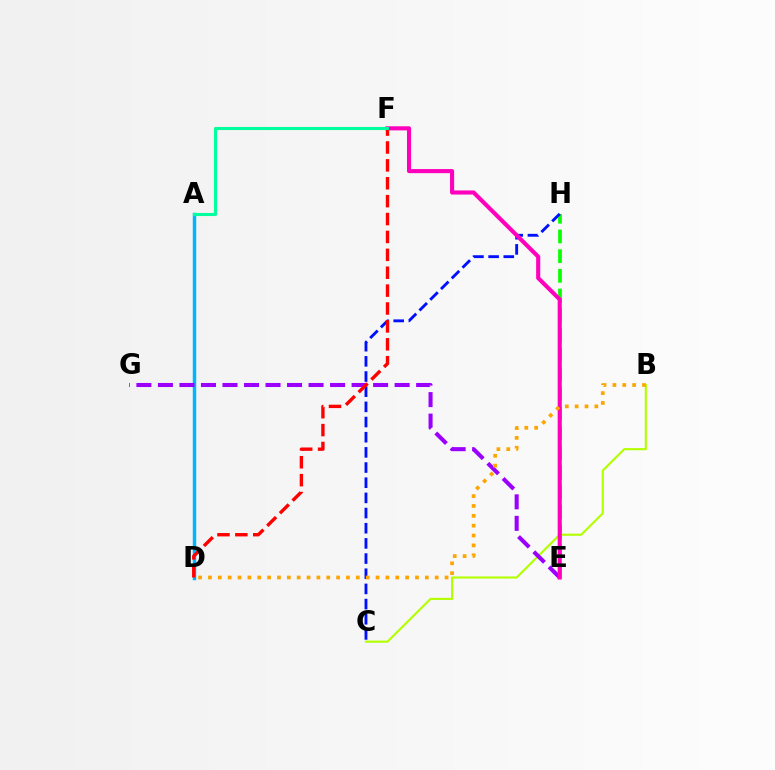{('E', 'H'): [{'color': '#08ff00', 'line_style': 'dashed', 'thickness': 2.67}], ('A', 'D'): [{'color': '#00b5ff', 'line_style': 'solid', 'thickness': 2.49}], ('B', 'C'): [{'color': '#b3ff00', 'line_style': 'solid', 'thickness': 1.53}], ('E', 'G'): [{'color': '#9b00ff', 'line_style': 'dashed', 'thickness': 2.92}], ('C', 'H'): [{'color': '#0010ff', 'line_style': 'dashed', 'thickness': 2.06}], ('E', 'F'): [{'color': '#ff00bd', 'line_style': 'solid', 'thickness': 2.95}], ('D', 'F'): [{'color': '#ff0000', 'line_style': 'dashed', 'thickness': 2.43}], ('A', 'F'): [{'color': '#00ff9d', 'line_style': 'solid', 'thickness': 2.23}], ('B', 'D'): [{'color': '#ffa500', 'line_style': 'dotted', 'thickness': 2.68}]}